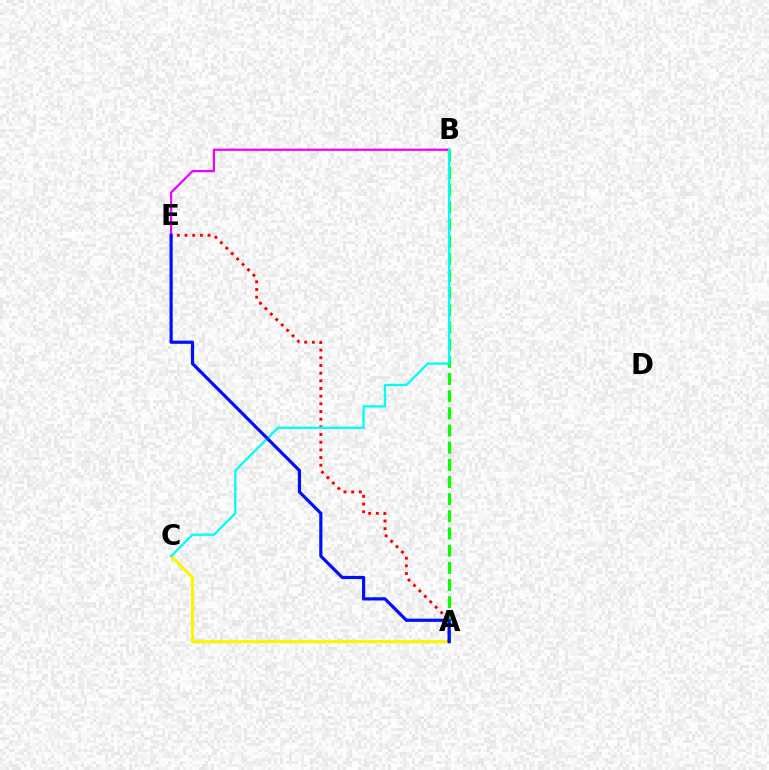{('A', 'B'): [{'color': '#08ff00', 'line_style': 'dashed', 'thickness': 2.33}], ('B', 'E'): [{'color': '#ee00ff', 'line_style': 'solid', 'thickness': 1.6}], ('A', 'C'): [{'color': '#fcf500', 'line_style': 'solid', 'thickness': 2.23}], ('A', 'E'): [{'color': '#ff0000', 'line_style': 'dotted', 'thickness': 2.08}, {'color': '#0010ff', 'line_style': 'solid', 'thickness': 2.3}], ('B', 'C'): [{'color': '#00fff6', 'line_style': 'solid', 'thickness': 1.67}]}